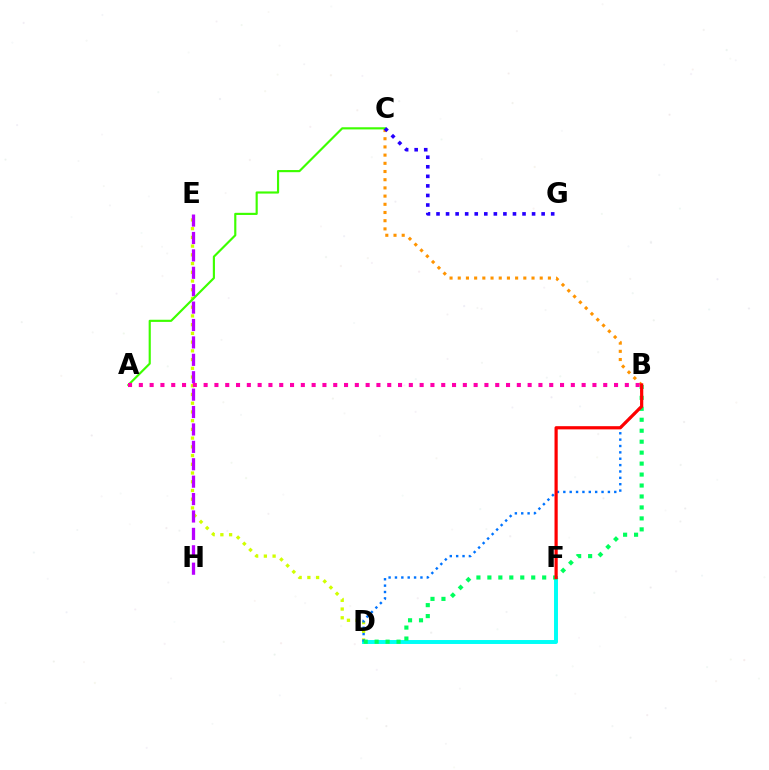{('D', 'E'): [{'color': '#d1ff00', 'line_style': 'dotted', 'thickness': 2.37}], ('B', 'C'): [{'color': '#ff9400', 'line_style': 'dotted', 'thickness': 2.23}], ('D', 'F'): [{'color': '#00fff6', 'line_style': 'solid', 'thickness': 2.84}], ('E', 'H'): [{'color': '#b900ff', 'line_style': 'dashed', 'thickness': 2.36}], ('B', 'D'): [{'color': '#0074ff', 'line_style': 'dotted', 'thickness': 1.73}, {'color': '#00ff5c', 'line_style': 'dotted', 'thickness': 2.98}], ('A', 'C'): [{'color': '#3dff00', 'line_style': 'solid', 'thickness': 1.55}], ('C', 'G'): [{'color': '#2500ff', 'line_style': 'dotted', 'thickness': 2.6}], ('A', 'B'): [{'color': '#ff00ac', 'line_style': 'dotted', 'thickness': 2.93}], ('B', 'F'): [{'color': '#ff0000', 'line_style': 'solid', 'thickness': 2.31}]}